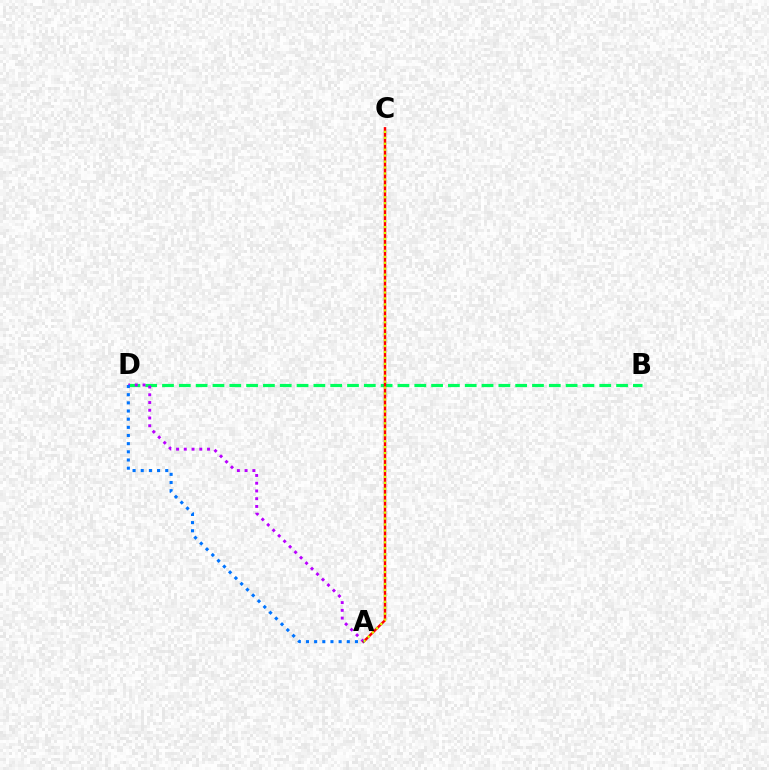{('B', 'D'): [{'color': '#00ff5c', 'line_style': 'dashed', 'thickness': 2.28}], ('A', 'D'): [{'color': '#b900ff', 'line_style': 'dotted', 'thickness': 2.1}, {'color': '#0074ff', 'line_style': 'dotted', 'thickness': 2.22}], ('A', 'C'): [{'color': '#ff0000', 'line_style': 'solid', 'thickness': 1.77}, {'color': '#d1ff00', 'line_style': 'dotted', 'thickness': 1.62}]}